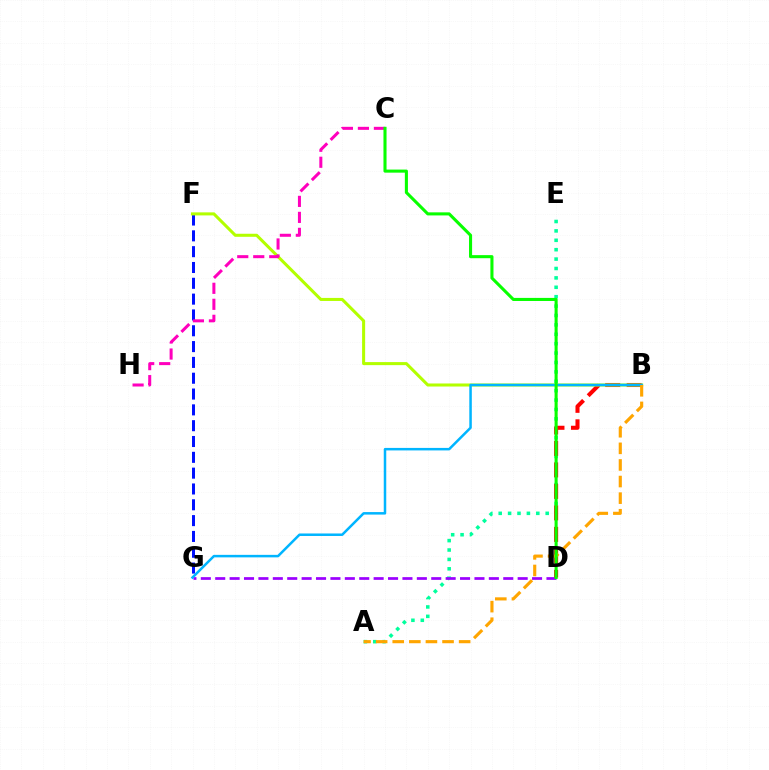{('A', 'E'): [{'color': '#00ff9d', 'line_style': 'dotted', 'thickness': 2.55}], ('F', 'G'): [{'color': '#0010ff', 'line_style': 'dashed', 'thickness': 2.15}], ('D', 'G'): [{'color': '#9b00ff', 'line_style': 'dashed', 'thickness': 1.96}], ('B', 'D'): [{'color': '#ff0000', 'line_style': 'dashed', 'thickness': 2.92}], ('B', 'F'): [{'color': '#b3ff00', 'line_style': 'solid', 'thickness': 2.19}], ('B', 'G'): [{'color': '#00b5ff', 'line_style': 'solid', 'thickness': 1.81}], ('C', 'H'): [{'color': '#ff00bd', 'line_style': 'dashed', 'thickness': 2.17}], ('A', 'B'): [{'color': '#ffa500', 'line_style': 'dashed', 'thickness': 2.26}], ('C', 'D'): [{'color': '#08ff00', 'line_style': 'solid', 'thickness': 2.21}]}